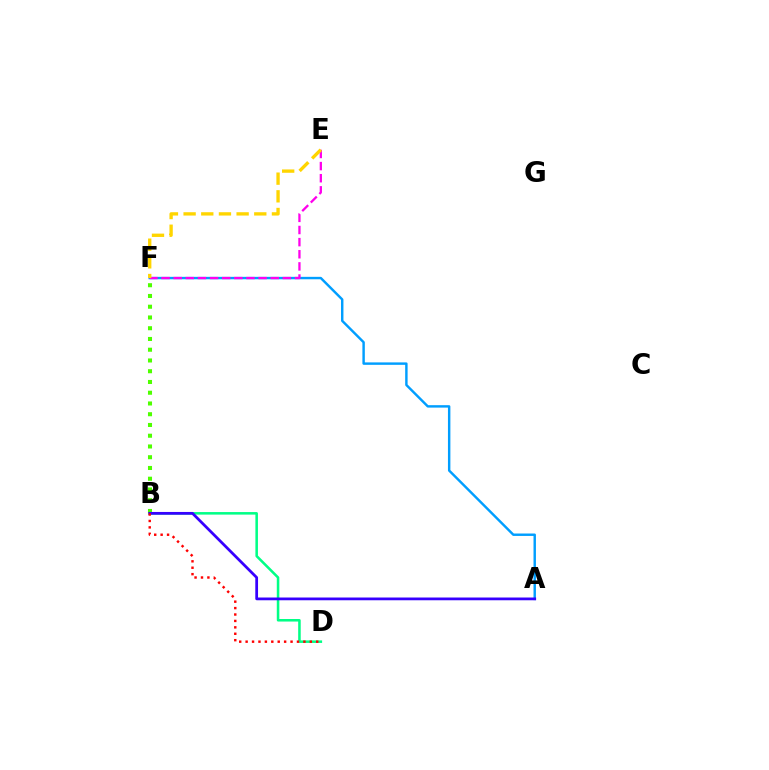{('B', 'D'): [{'color': '#00ff86', 'line_style': 'solid', 'thickness': 1.83}, {'color': '#ff0000', 'line_style': 'dotted', 'thickness': 1.74}], ('A', 'F'): [{'color': '#009eff', 'line_style': 'solid', 'thickness': 1.75}], ('B', 'F'): [{'color': '#4fff00', 'line_style': 'dotted', 'thickness': 2.92}], ('E', 'F'): [{'color': '#ff00ed', 'line_style': 'dashed', 'thickness': 1.65}, {'color': '#ffd500', 'line_style': 'dashed', 'thickness': 2.4}], ('A', 'B'): [{'color': '#3700ff', 'line_style': 'solid', 'thickness': 1.98}]}